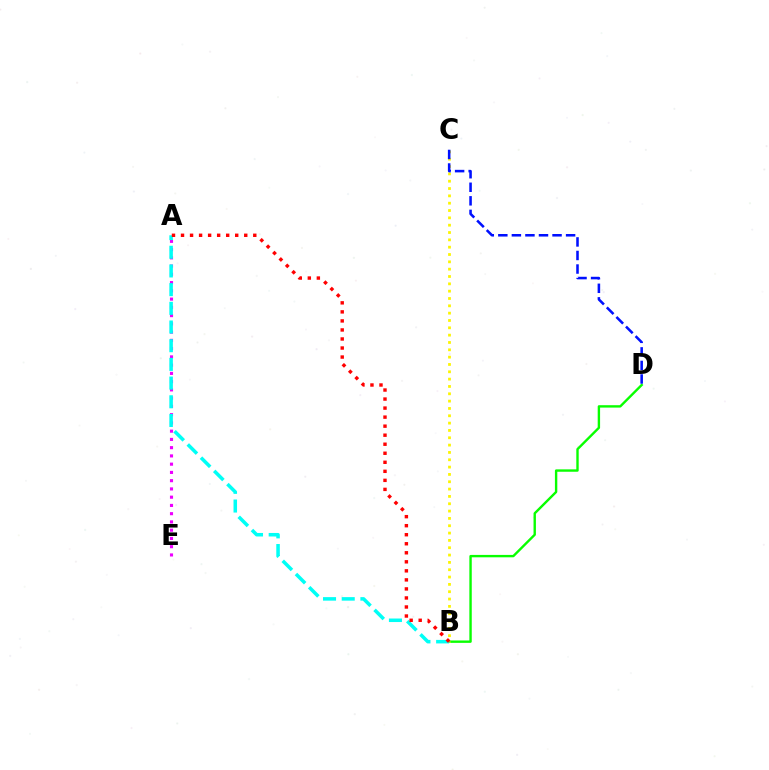{('B', 'D'): [{'color': '#08ff00', 'line_style': 'solid', 'thickness': 1.72}], ('A', 'E'): [{'color': '#ee00ff', 'line_style': 'dotted', 'thickness': 2.24}], ('B', 'C'): [{'color': '#fcf500', 'line_style': 'dotted', 'thickness': 1.99}], ('C', 'D'): [{'color': '#0010ff', 'line_style': 'dashed', 'thickness': 1.84}], ('A', 'B'): [{'color': '#00fff6', 'line_style': 'dashed', 'thickness': 2.54}, {'color': '#ff0000', 'line_style': 'dotted', 'thickness': 2.45}]}